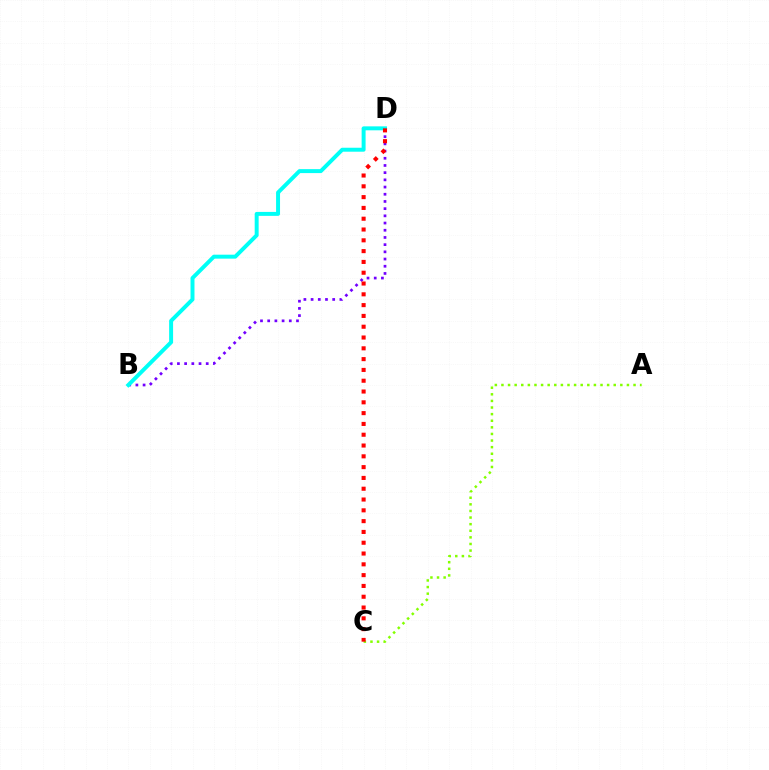{('A', 'C'): [{'color': '#84ff00', 'line_style': 'dotted', 'thickness': 1.79}], ('B', 'D'): [{'color': '#7200ff', 'line_style': 'dotted', 'thickness': 1.96}, {'color': '#00fff6', 'line_style': 'solid', 'thickness': 2.85}], ('C', 'D'): [{'color': '#ff0000', 'line_style': 'dotted', 'thickness': 2.93}]}